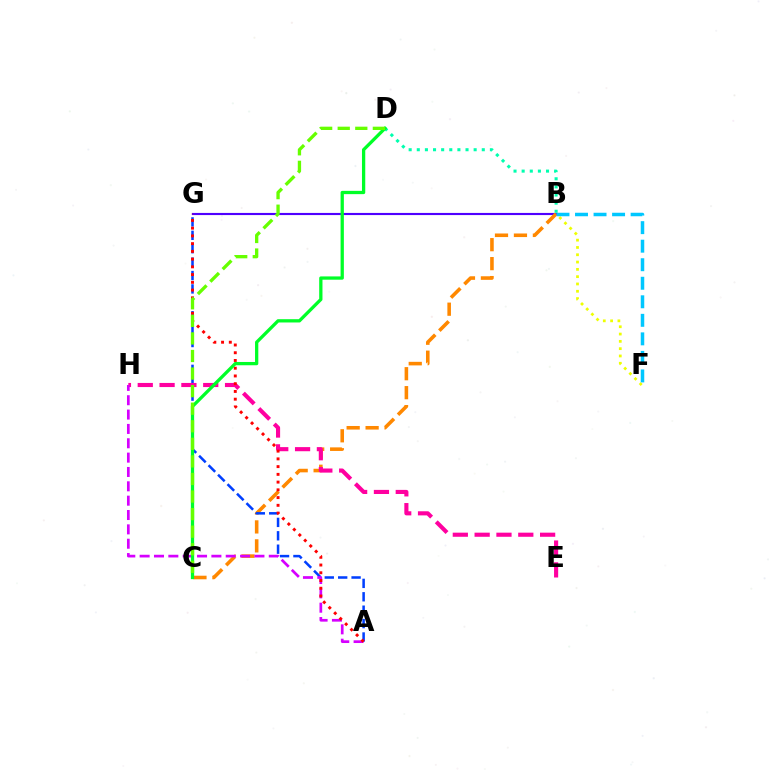{('B', 'G'): [{'color': '#4f00ff', 'line_style': 'solid', 'thickness': 1.54}], ('B', 'C'): [{'color': '#ff8800', 'line_style': 'dashed', 'thickness': 2.57}], ('A', 'G'): [{'color': '#003fff', 'line_style': 'dashed', 'thickness': 1.82}, {'color': '#ff0000', 'line_style': 'dotted', 'thickness': 2.1}], ('E', 'H'): [{'color': '#ff00a0', 'line_style': 'dashed', 'thickness': 2.96}], ('A', 'H'): [{'color': '#d600ff', 'line_style': 'dashed', 'thickness': 1.95}], ('B', 'D'): [{'color': '#00ffaf', 'line_style': 'dotted', 'thickness': 2.21}], ('B', 'F'): [{'color': '#eeff00', 'line_style': 'dotted', 'thickness': 1.98}, {'color': '#00c7ff', 'line_style': 'dashed', 'thickness': 2.52}], ('C', 'D'): [{'color': '#00ff27', 'line_style': 'solid', 'thickness': 2.36}, {'color': '#66ff00', 'line_style': 'dashed', 'thickness': 2.39}]}